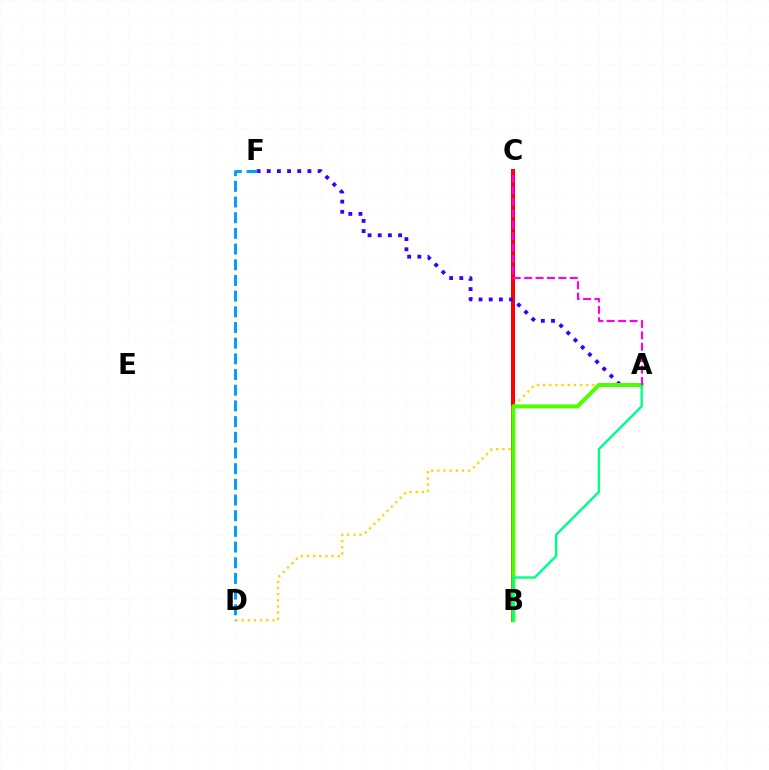{('B', 'C'): [{'color': '#ff0000', 'line_style': 'solid', 'thickness': 2.88}], ('A', 'F'): [{'color': '#3700ff', 'line_style': 'dotted', 'thickness': 2.76}], ('A', 'D'): [{'color': '#ffd500', 'line_style': 'dotted', 'thickness': 1.67}], ('A', 'B'): [{'color': '#4fff00', 'line_style': 'solid', 'thickness': 2.88}, {'color': '#00ff86', 'line_style': 'solid', 'thickness': 1.71}], ('D', 'F'): [{'color': '#009eff', 'line_style': 'dashed', 'thickness': 2.13}], ('A', 'C'): [{'color': '#ff00ed', 'line_style': 'dashed', 'thickness': 1.55}]}